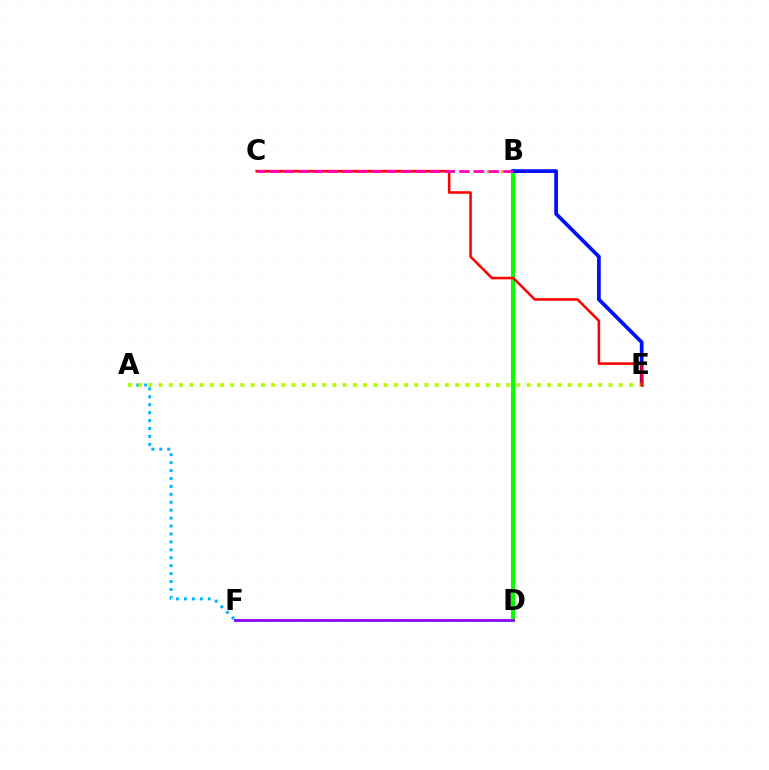{('B', 'C'): [{'color': '#ffa500', 'line_style': 'dotted', 'thickness': 1.89}, {'color': '#ff00bd', 'line_style': 'dashed', 'thickness': 1.99}], ('D', 'F'): [{'color': '#00ff9d', 'line_style': 'solid', 'thickness': 2.21}, {'color': '#9b00ff', 'line_style': 'solid', 'thickness': 1.97}], ('B', 'D'): [{'color': '#08ff00', 'line_style': 'solid', 'thickness': 2.95}], ('B', 'E'): [{'color': '#0010ff', 'line_style': 'solid', 'thickness': 2.69}], ('A', 'F'): [{'color': '#00b5ff', 'line_style': 'dotted', 'thickness': 2.15}], ('A', 'E'): [{'color': '#b3ff00', 'line_style': 'dotted', 'thickness': 2.78}], ('C', 'E'): [{'color': '#ff0000', 'line_style': 'solid', 'thickness': 1.84}]}